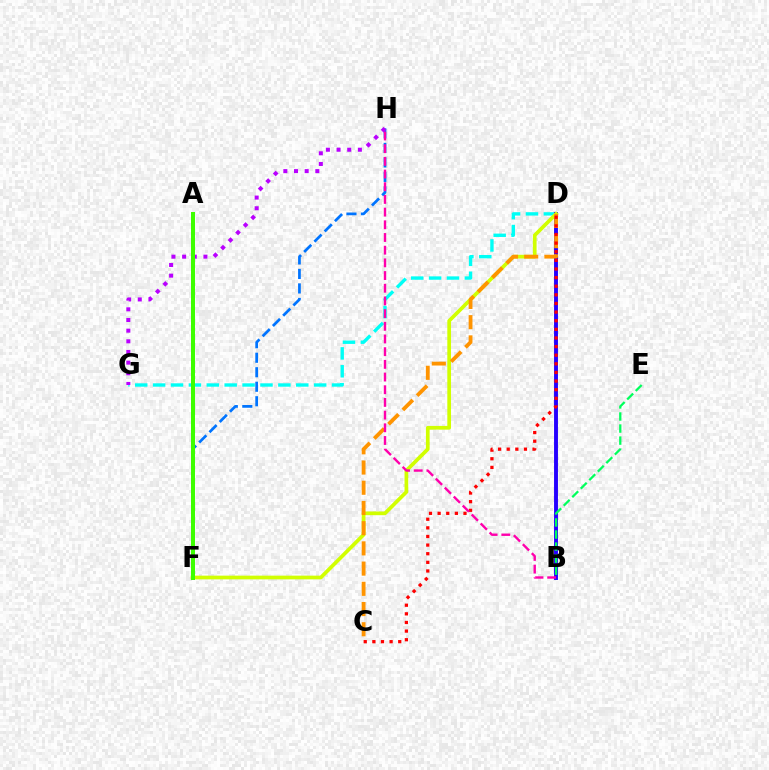{('D', 'G'): [{'color': '#00fff6', 'line_style': 'dashed', 'thickness': 2.43}], ('B', 'D'): [{'color': '#2500ff', 'line_style': 'solid', 'thickness': 2.81}], ('F', 'H'): [{'color': '#0074ff', 'line_style': 'dashed', 'thickness': 1.97}], ('G', 'H'): [{'color': '#b900ff', 'line_style': 'dotted', 'thickness': 2.9}], ('D', 'F'): [{'color': '#d1ff00', 'line_style': 'solid', 'thickness': 2.67}], ('B', 'E'): [{'color': '#00ff5c', 'line_style': 'dashed', 'thickness': 1.64}], ('A', 'F'): [{'color': '#3dff00', 'line_style': 'solid', 'thickness': 2.87}], ('C', 'D'): [{'color': '#ff9400', 'line_style': 'dashed', 'thickness': 2.75}, {'color': '#ff0000', 'line_style': 'dotted', 'thickness': 2.34}], ('B', 'H'): [{'color': '#ff00ac', 'line_style': 'dashed', 'thickness': 1.72}]}